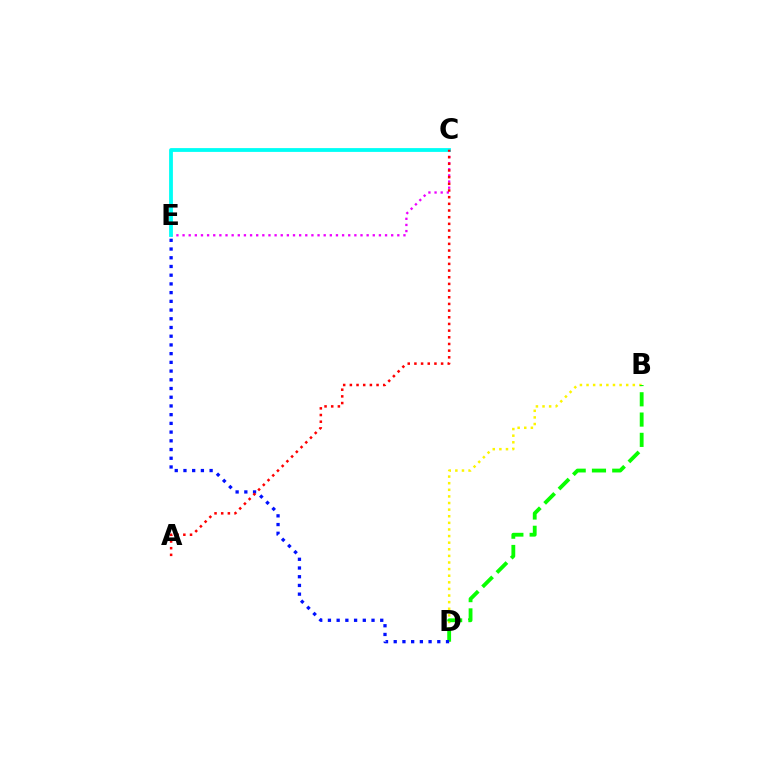{('B', 'D'): [{'color': '#fcf500', 'line_style': 'dotted', 'thickness': 1.8}, {'color': '#08ff00', 'line_style': 'dashed', 'thickness': 2.76}], ('D', 'E'): [{'color': '#0010ff', 'line_style': 'dotted', 'thickness': 2.37}], ('C', 'E'): [{'color': '#ee00ff', 'line_style': 'dotted', 'thickness': 1.67}, {'color': '#00fff6', 'line_style': 'solid', 'thickness': 2.74}], ('A', 'C'): [{'color': '#ff0000', 'line_style': 'dotted', 'thickness': 1.81}]}